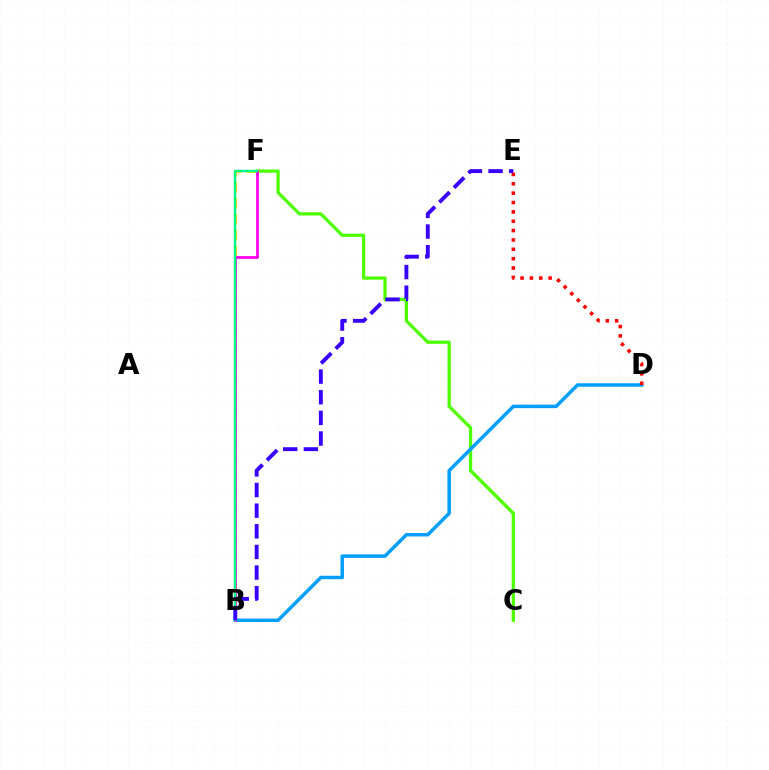{('B', 'F'): [{'color': '#ffd500', 'line_style': 'dashed', 'thickness': 2.17}, {'color': '#ff00ed', 'line_style': 'solid', 'thickness': 2.02}, {'color': '#00ff86', 'line_style': 'solid', 'thickness': 1.77}], ('C', 'F'): [{'color': '#4fff00', 'line_style': 'solid', 'thickness': 2.35}], ('B', 'D'): [{'color': '#009eff', 'line_style': 'solid', 'thickness': 2.5}], ('D', 'E'): [{'color': '#ff0000', 'line_style': 'dotted', 'thickness': 2.54}], ('B', 'E'): [{'color': '#3700ff', 'line_style': 'dashed', 'thickness': 2.8}]}